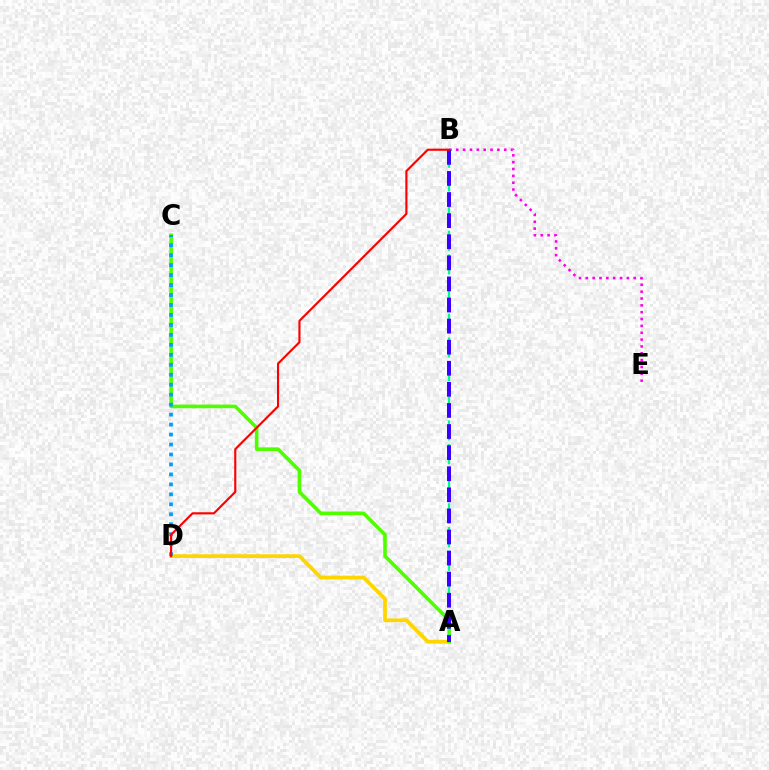{('B', 'E'): [{'color': '#ff00ed', 'line_style': 'dotted', 'thickness': 1.86}], ('A', 'D'): [{'color': '#ffd500', 'line_style': 'solid', 'thickness': 2.68}], ('A', 'C'): [{'color': '#4fff00', 'line_style': 'solid', 'thickness': 2.61}], ('A', 'B'): [{'color': '#00ff86', 'line_style': 'dashed', 'thickness': 1.61}, {'color': '#3700ff', 'line_style': 'dashed', 'thickness': 2.87}], ('C', 'D'): [{'color': '#009eff', 'line_style': 'dotted', 'thickness': 2.71}], ('B', 'D'): [{'color': '#ff0000', 'line_style': 'solid', 'thickness': 1.54}]}